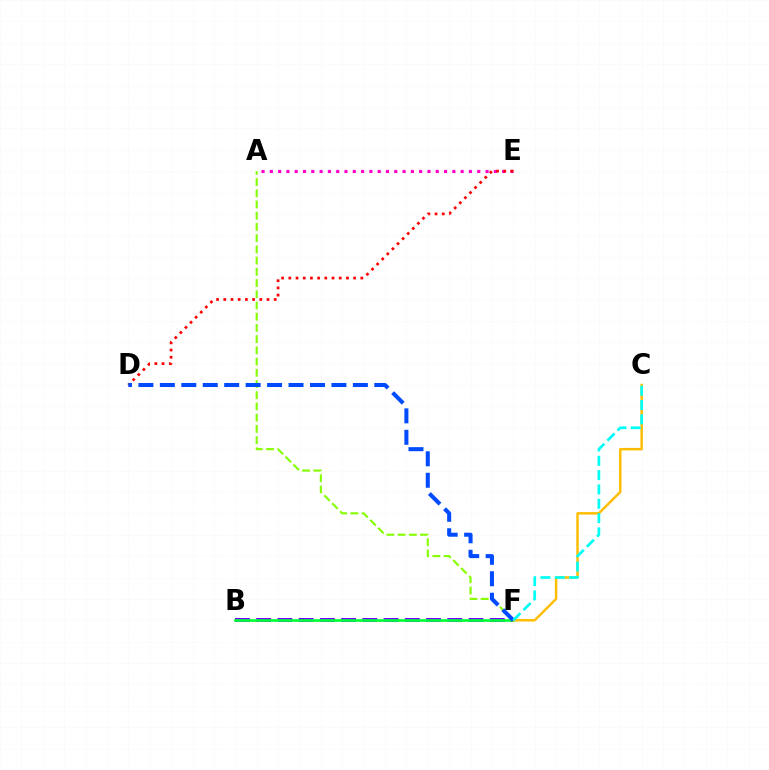{('A', 'F'): [{'color': '#84ff00', 'line_style': 'dashed', 'thickness': 1.52}], ('B', 'F'): [{'color': '#7200ff', 'line_style': 'dashed', 'thickness': 2.88}, {'color': '#00ff39', 'line_style': 'solid', 'thickness': 1.91}], ('A', 'E'): [{'color': '#ff00cf', 'line_style': 'dotted', 'thickness': 2.25}], ('D', 'E'): [{'color': '#ff0000', 'line_style': 'dotted', 'thickness': 1.96}], ('C', 'F'): [{'color': '#ffbd00', 'line_style': 'solid', 'thickness': 1.77}, {'color': '#00fff6', 'line_style': 'dashed', 'thickness': 1.95}], ('D', 'F'): [{'color': '#004bff', 'line_style': 'dashed', 'thickness': 2.91}]}